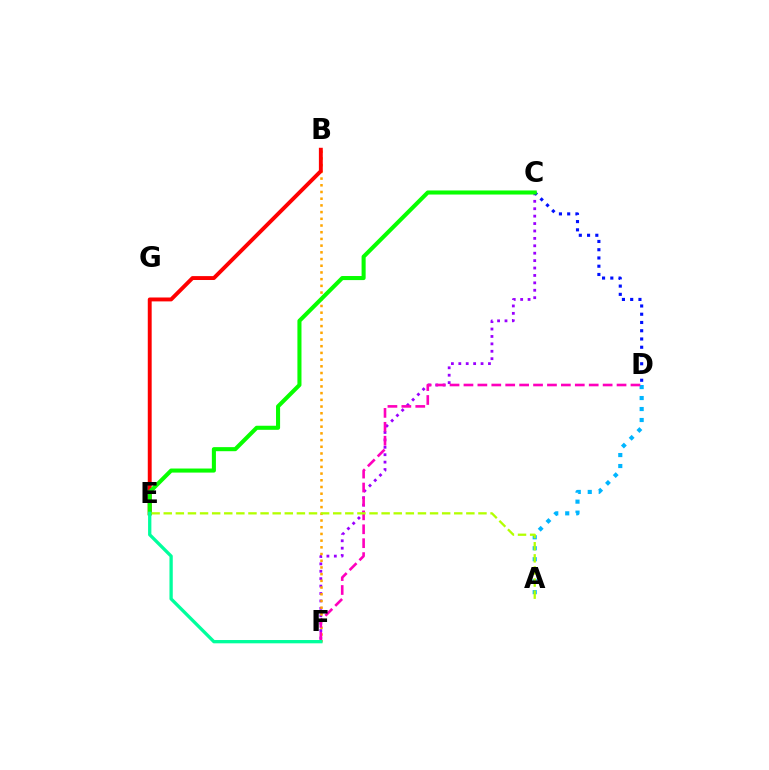{('C', 'F'): [{'color': '#9b00ff', 'line_style': 'dotted', 'thickness': 2.01}], ('B', 'F'): [{'color': '#ffa500', 'line_style': 'dotted', 'thickness': 1.82}], ('A', 'D'): [{'color': '#00b5ff', 'line_style': 'dotted', 'thickness': 2.98}], ('B', 'E'): [{'color': '#ff0000', 'line_style': 'solid', 'thickness': 2.81}], ('D', 'F'): [{'color': '#ff00bd', 'line_style': 'dashed', 'thickness': 1.89}], ('C', 'D'): [{'color': '#0010ff', 'line_style': 'dotted', 'thickness': 2.24}], ('C', 'E'): [{'color': '#08ff00', 'line_style': 'solid', 'thickness': 2.93}], ('A', 'E'): [{'color': '#b3ff00', 'line_style': 'dashed', 'thickness': 1.64}], ('E', 'F'): [{'color': '#00ff9d', 'line_style': 'solid', 'thickness': 2.38}]}